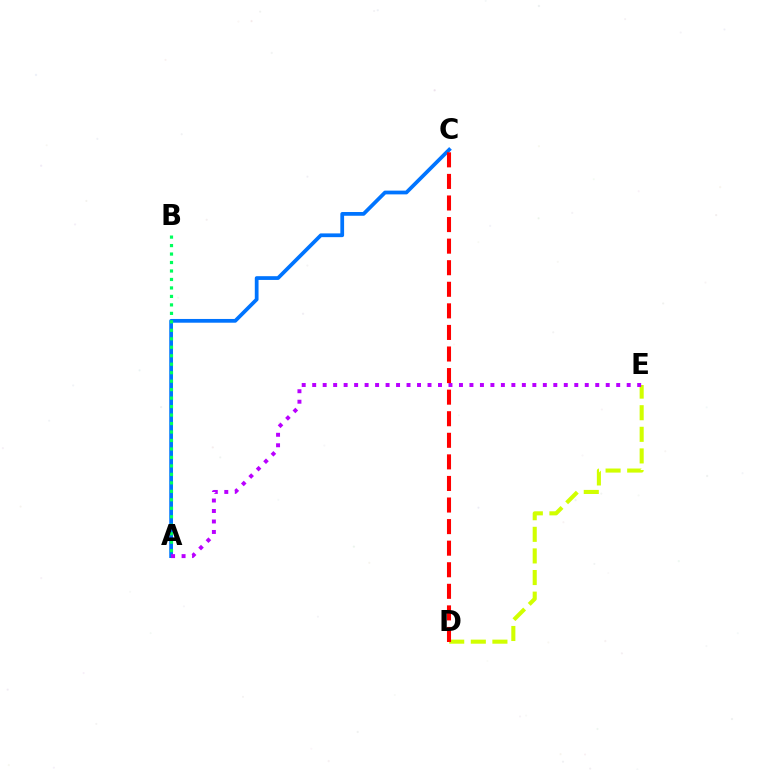{('A', 'C'): [{'color': '#0074ff', 'line_style': 'solid', 'thickness': 2.7}], ('D', 'E'): [{'color': '#d1ff00', 'line_style': 'dashed', 'thickness': 2.93}], ('A', 'B'): [{'color': '#00ff5c', 'line_style': 'dotted', 'thickness': 2.3}], ('A', 'E'): [{'color': '#b900ff', 'line_style': 'dotted', 'thickness': 2.85}], ('C', 'D'): [{'color': '#ff0000', 'line_style': 'dashed', 'thickness': 2.93}]}